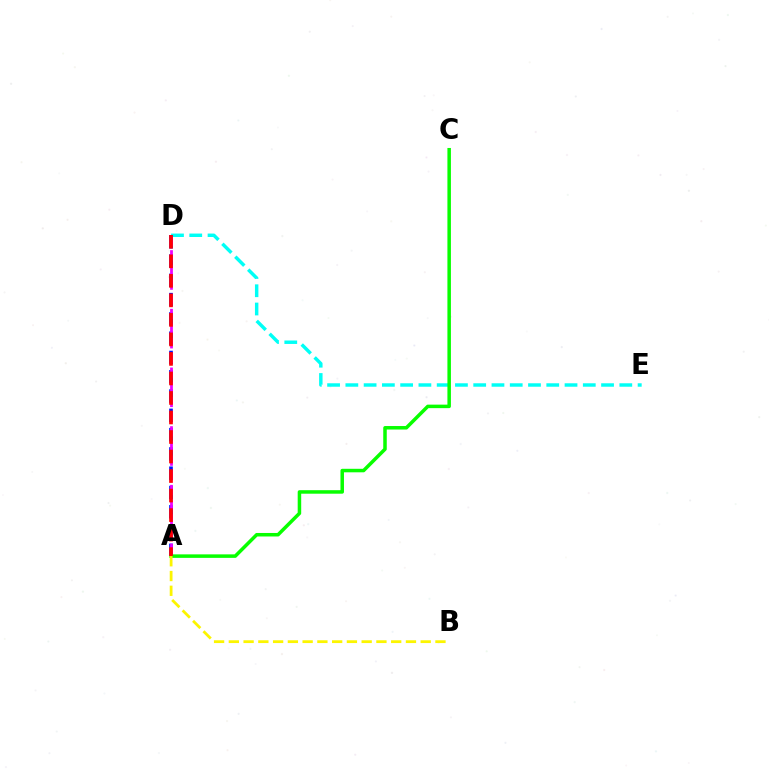{('D', 'E'): [{'color': '#00fff6', 'line_style': 'dashed', 'thickness': 2.48}], ('A', 'D'): [{'color': '#0010ff', 'line_style': 'dashed', 'thickness': 2.62}, {'color': '#ee00ff', 'line_style': 'dashed', 'thickness': 1.99}, {'color': '#ff0000', 'line_style': 'dashed', 'thickness': 2.65}], ('A', 'C'): [{'color': '#08ff00', 'line_style': 'solid', 'thickness': 2.52}], ('A', 'B'): [{'color': '#fcf500', 'line_style': 'dashed', 'thickness': 2.01}]}